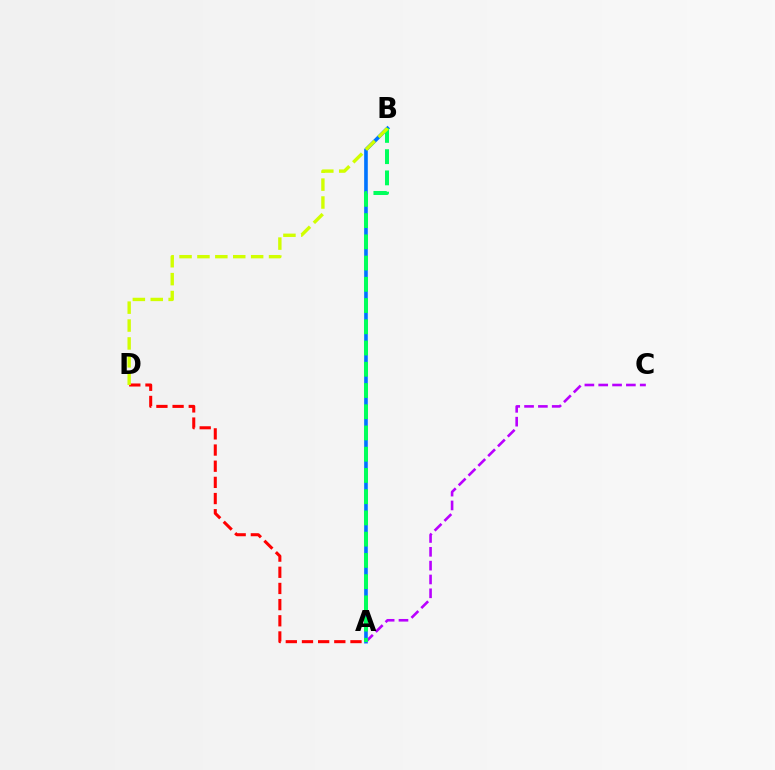{('A', 'B'): [{'color': '#0074ff', 'line_style': 'solid', 'thickness': 2.61}, {'color': '#00ff5c', 'line_style': 'dashed', 'thickness': 2.89}], ('A', 'C'): [{'color': '#b900ff', 'line_style': 'dashed', 'thickness': 1.88}], ('A', 'D'): [{'color': '#ff0000', 'line_style': 'dashed', 'thickness': 2.2}], ('B', 'D'): [{'color': '#d1ff00', 'line_style': 'dashed', 'thickness': 2.43}]}